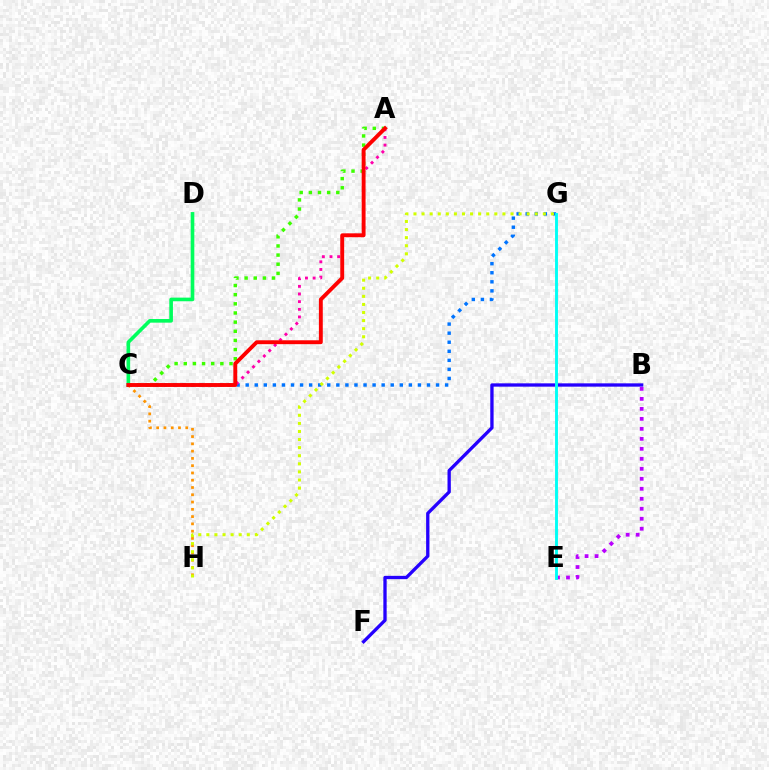{('C', 'G'): [{'color': '#0074ff', 'line_style': 'dotted', 'thickness': 2.46}], ('C', 'H'): [{'color': '#ff9400', 'line_style': 'dotted', 'thickness': 1.98}], ('A', 'C'): [{'color': '#ff00ac', 'line_style': 'dotted', 'thickness': 2.08}, {'color': '#3dff00', 'line_style': 'dotted', 'thickness': 2.49}, {'color': '#ff0000', 'line_style': 'solid', 'thickness': 2.8}], ('B', 'F'): [{'color': '#2500ff', 'line_style': 'solid', 'thickness': 2.39}], ('G', 'H'): [{'color': '#d1ff00', 'line_style': 'dotted', 'thickness': 2.2}], ('C', 'D'): [{'color': '#00ff5c', 'line_style': 'solid', 'thickness': 2.62}], ('B', 'E'): [{'color': '#b900ff', 'line_style': 'dotted', 'thickness': 2.71}], ('E', 'G'): [{'color': '#00fff6', 'line_style': 'solid', 'thickness': 2.08}]}